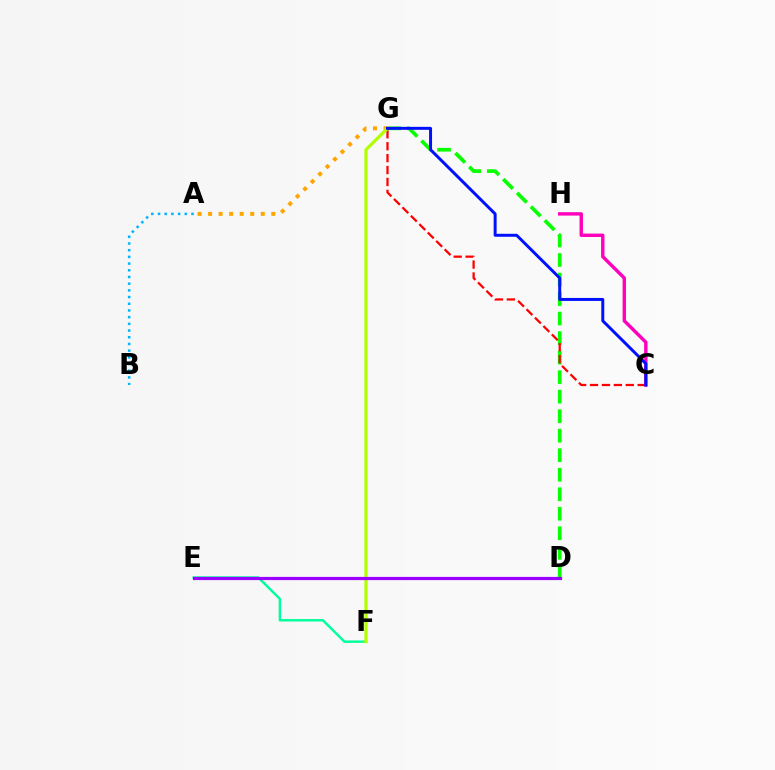{('E', 'F'): [{'color': '#00ff9d', 'line_style': 'solid', 'thickness': 1.76}], ('D', 'G'): [{'color': '#08ff00', 'line_style': 'dashed', 'thickness': 2.65}], ('A', 'B'): [{'color': '#00b5ff', 'line_style': 'dotted', 'thickness': 1.82}], ('A', 'G'): [{'color': '#ffa500', 'line_style': 'dotted', 'thickness': 2.86}], ('C', 'G'): [{'color': '#ff0000', 'line_style': 'dashed', 'thickness': 1.62}, {'color': '#0010ff', 'line_style': 'solid', 'thickness': 2.14}], ('F', 'G'): [{'color': '#b3ff00', 'line_style': 'solid', 'thickness': 2.32}], ('D', 'E'): [{'color': '#9b00ff', 'line_style': 'solid', 'thickness': 2.3}], ('C', 'H'): [{'color': '#ff00bd', 'line_style': 'solid', 'thickness': 2.45}]}